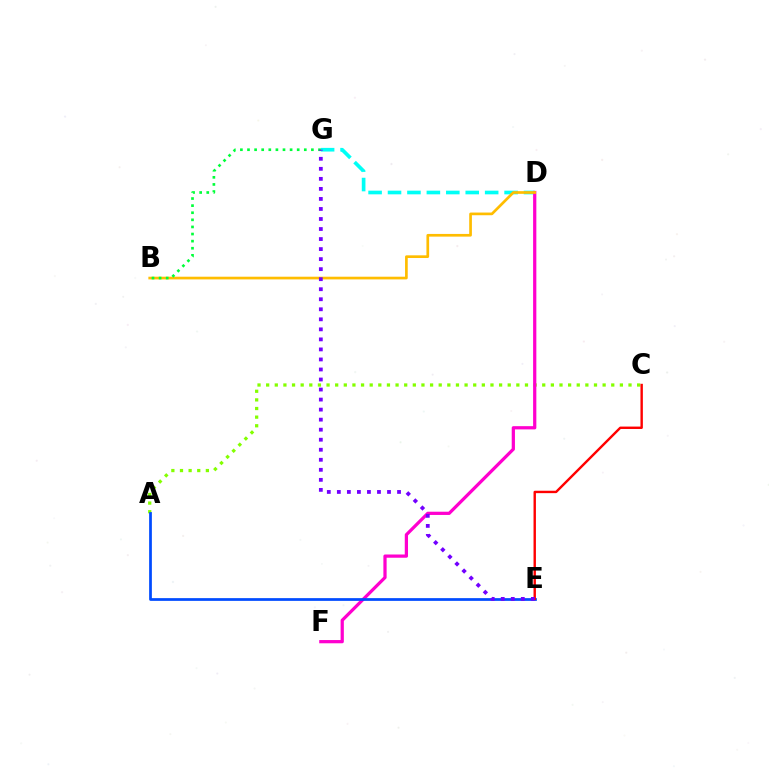{('D', 'G'): [{'color': '#00fff6', 'line_style': 'dashed', 'thickness': 2.64}], ('A', 'C'): [{'color': '#84ff00', 'line_style': 'dotted', 'thickness': 2.34}], ('D', 'F'): [{'color': '#ff00cf', 'line_style': 'solid', 'thickness': 2.33}], ('B', 'D'): [{'color': '#ffbd00', 'line_style': 'solid', 'thickness': 1.93}], ('A', 'E'): [{'color': '#004bff', 'line_style': 'solid', 'thickness': 1.97}], ('C', 'E'): [{'color': '#ff0000', 'line_style': 'solid', 'thickness': 1.73}], ('B', 'G'): [{'color': '#00ff39', 'line_style': 'dotted', 'thickness': 1.93}], ('E', 'G'): [{'color': '#7200ff', 'line_style': 'dotted', 'thickness': 2.73}]}